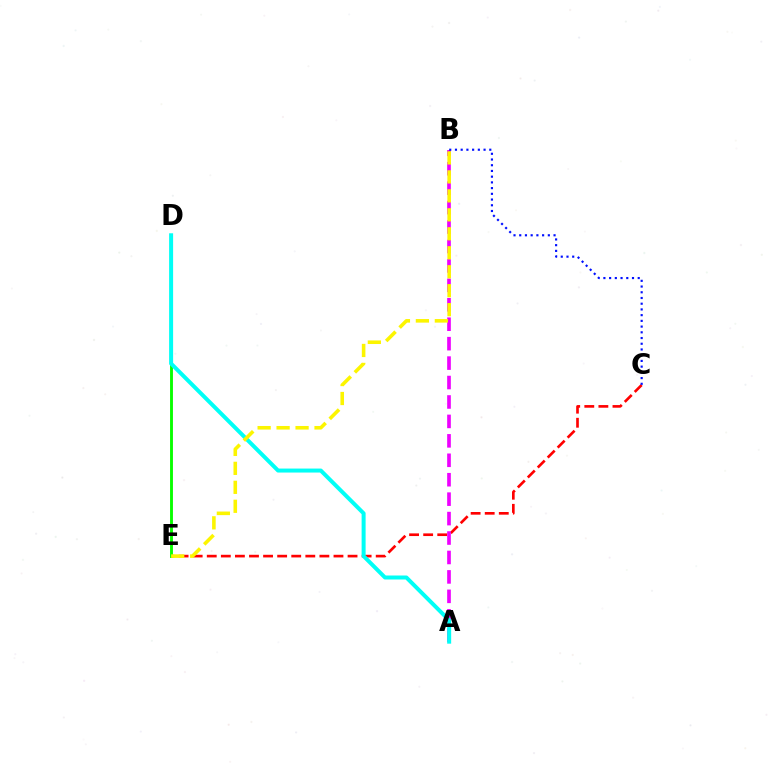{('C', 'E'): [{'color': '#ff0000', 'line_style': 'dashed', 'thickness': 1.91}], ('D', 'E'): [{'color': '#08ff00', 'line_style': 'solid', 'thickness': 2.08}], ('A', 'B'): [{'color': '#ee00ff', 'line_style': 'dashed', 'thickness': 2.64}], ('A', 'D'): [{'color': '#00fff6', 'line_style': 'solid', 'thickness': 2.88}], ('B', 'C'): [{'color': '#0010ff', 'line_style': 'dotted', 'thickness': 1.55}], ('B', 'E'): [{'color': '#fcf500', 'line_style': 'dashed', 'thickness': 2.58}]}